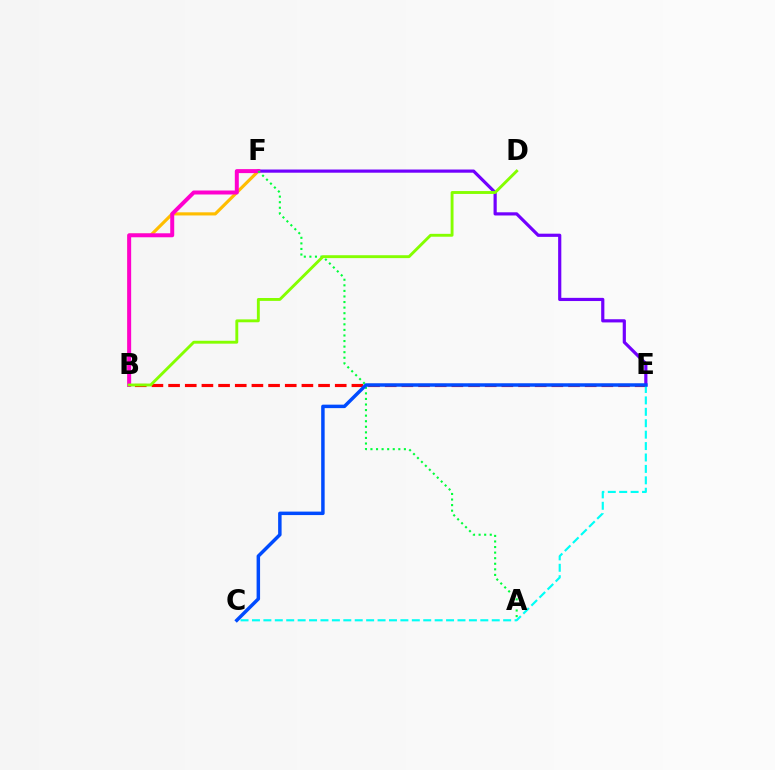{('B', 'F'): [{'color': '#ffbd00', 'line_style': 'solid', 'thickness': 2.26}, {'color': '#ff00cf', 'line_style': 'solid', 'thickness': 2.87}], ('E', 'F'): [{'color': '#7200ff', 'line_style': 'solid', 'thickness': 2.29}], ('B', 'E'): [{'color': '#ff0000', 'line_style': 'dashed', 'thickness': 2.26}], ('C', 'E'): [{'color': '#00fff6', 'line_style': 'dashed', 'thickness': 1.55}, {'color': '#004bff', 'line_style': 'solid', 'thickness': 2.5}], ('A', 'F'): [{'color': '#00ff39', 'line_style': 'dotted', 'thickness': 1.51}], ('B', 'D'): [{'color': '#84ff00', 'line_style': 'solid', 'thickness': 2.08}]}